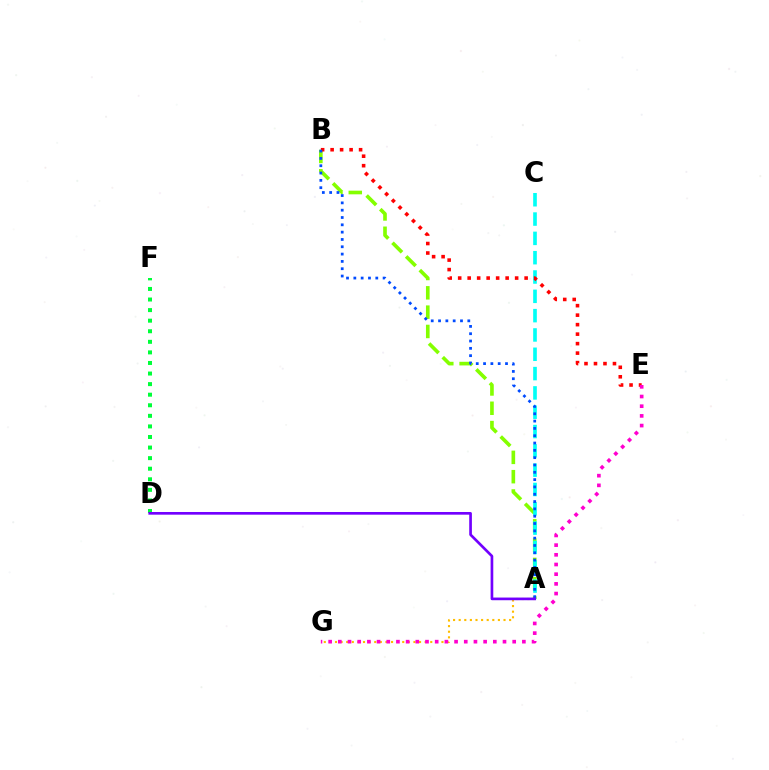{('A', 'B'): [{'color': '#84ff00', 'line_style': 'dashed', 'thickness': 2.62}, {'color': '#004bff', 'line_style': 'dotted', 'thickness': 1.99}], ('A', 'G'): [{'color': '#ffbd00', 'line_style': 'dotted', 'thickness': 1.52}], ('A', 'C'): [{'color': '#00fff6', 'line_style': 'dashed', 'thickness': 2.62}], ('B', 'E'): [{'color': '#ff0000', 'line_style': 'dotted', 'thickness': 2.58}], ('E', 'G'): [{'color': '#ff00cf', 'line_style': 'dotted', 'thickness': 2.63}], ('D', 'F'): [{'color': '#00ff39', 'line_style': 'dotted', 'thickness': 2.87}], ('A', 'D'): [{'color': '#7200ff', 'line_style': 'solid', 'thickness': 1.93}]}